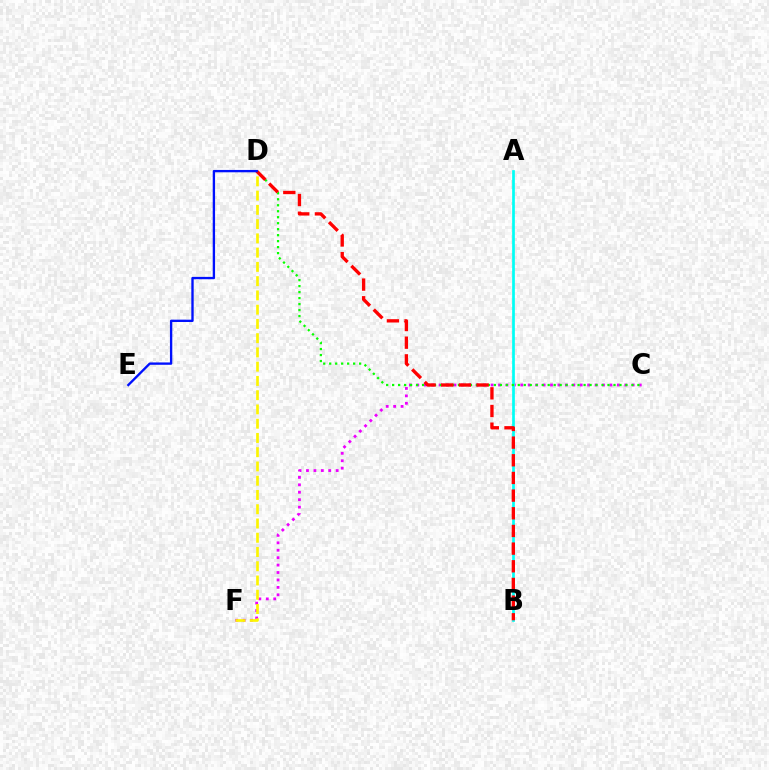{('C', 'F'): [{'color': '#ee00ff', 'line_style': 'dotted', 'thickness': 2.02}], ('A', 'B'): [{'color': '#00fff6', 'line_style': 'solid', 'thickness': 1.95}], ('D', 'F'): [{'color': '#fcf500', 'line_style': 'dashed', 'thickness': 1.94}], ('C', 'D'): [{'color': '#08ff00', 'line_style': 'dotted', 'thickness': 1.63}], ('B', 'D'): [{'color': '#ff0000', 'line_style': 'dashed', 'thickness': 2.4}], ('D', 'E'): [{'color': '#0010ff', 'line_style': 'solid', 'thickness': 1.69}]}